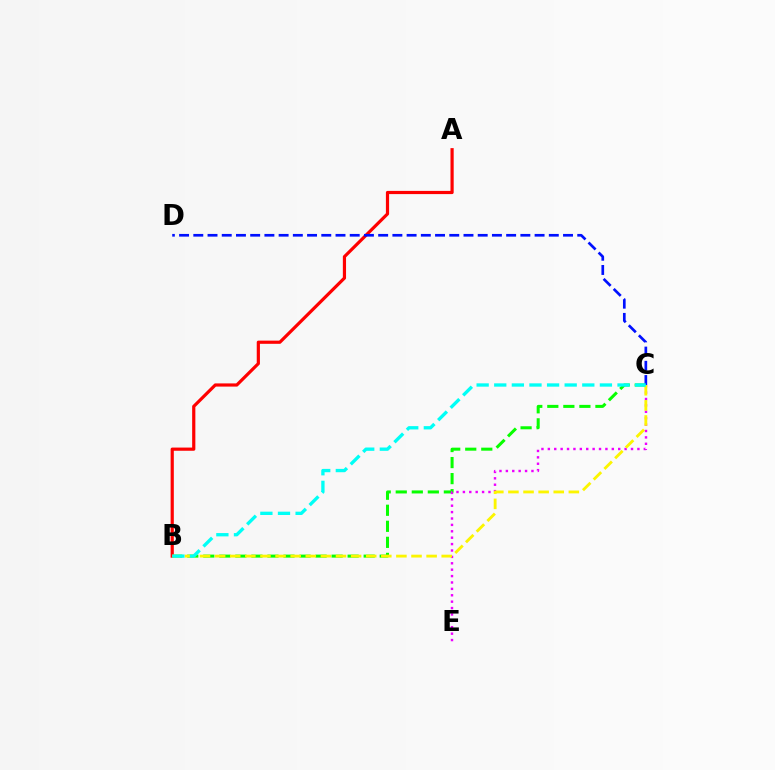{('B', 'C'): [{'color': '#08ff00', 'line_style': 'dashed', 'thickness': 2.18}, {'color': '#fcf500', 'line_style': 'dashed', 'thickness': 2.05}, {'color': '#00fff6', 'line_style': 'dashed', 'thickness': 2.39}], ('C', 'E'): [{'color': '#ee00ff', 'line_style': 'dotted', 'thickness': 1.74}], ('A', 'B'): [{'color': '#ff0000', 'line_style': 'solid', 'thickness': 2.3}], ('C', 'D'): [{'color': '#0010ff', 'line_style': 'dashed', 'thickness': 1.93}]}